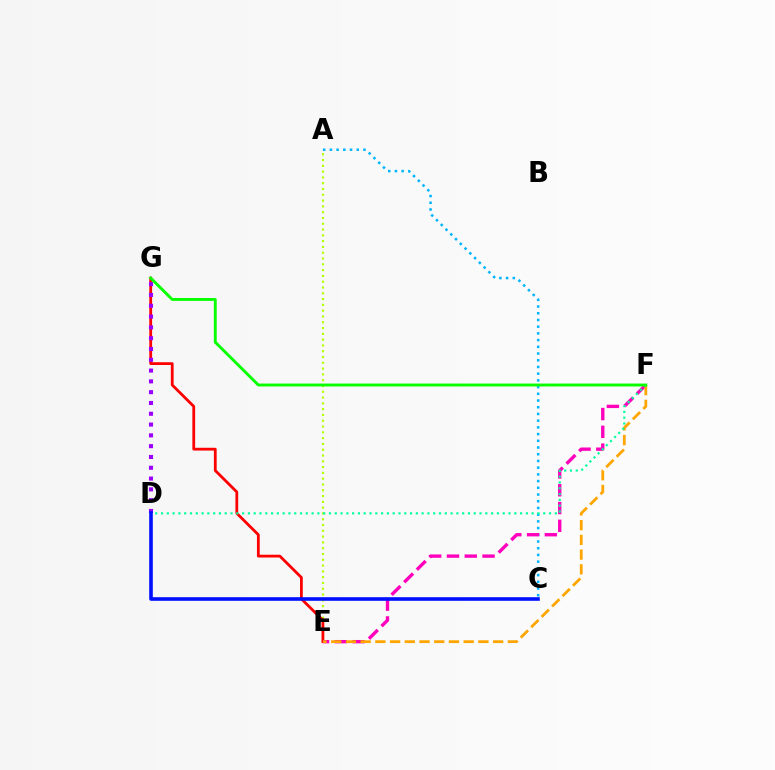{('A', 'E'): [{'color': '#b3ff00', 'line_style': 'dotted', 'thickness': 1.57}], ('E', 'G'): [{'color': '#ff0000', 'line_style': 'solid', 'thickness': 2.0}], ('A', 'C'): [{'color': '#00b5ff', 'line_style': 'dotted', 'thickness': 1.82}], ('D', 'G'): [{'color': '#9b00ff', 'line_style': 'dotted', 'thickness': 2.93}], ('E', 'F'): [{'color': '#ff00bd', 'line_style': 'dashed', 'thickness': 2.42}, {'color': '#ffa500', 'line_style': 'dashed', 'thickness': 2.0}], ('D', 'F'): [{'color': '#00ff9d', 'line_style': 'dotted', 'thickness': 1.57}], ('F', 'G'): [{'color': '#08ff00', 'line_style': 'solid', 'thickness': 2.08}], ('C', 'D'): [{'color': '#0010ff', 'line_style': 'solid', 'thickness': 2.6}]}